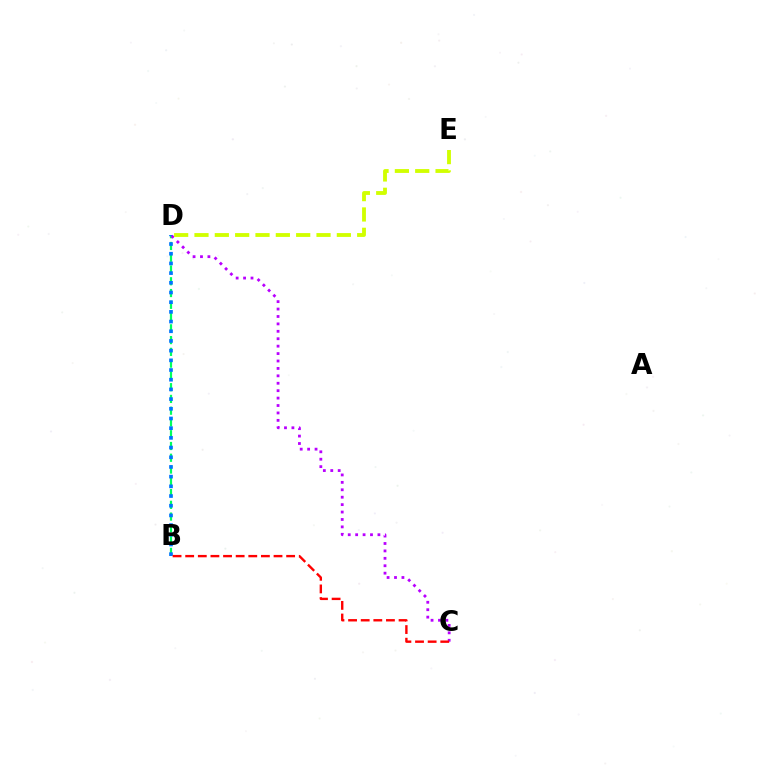{('B', 'D'): [{'color': '#00ff5c', 'line_style': 'dashed', 'thickness': 1.6}, {'color': '#0074ff', 'line_style': 'dotted', 'thickness': 2.63}], ('C', 'D'): [{'color': '#b900ff', 'line_style': 'dotted', 'thickness': 2.02}], ('D', 'E'): [{'color': '#d1ff00', 'line_style': 'dashed', 'thickness': 2.76}], ('B', 'C'): [{'color': '#ff0000', 'line_style': 'dashed', 'thickness': 1.71}]}